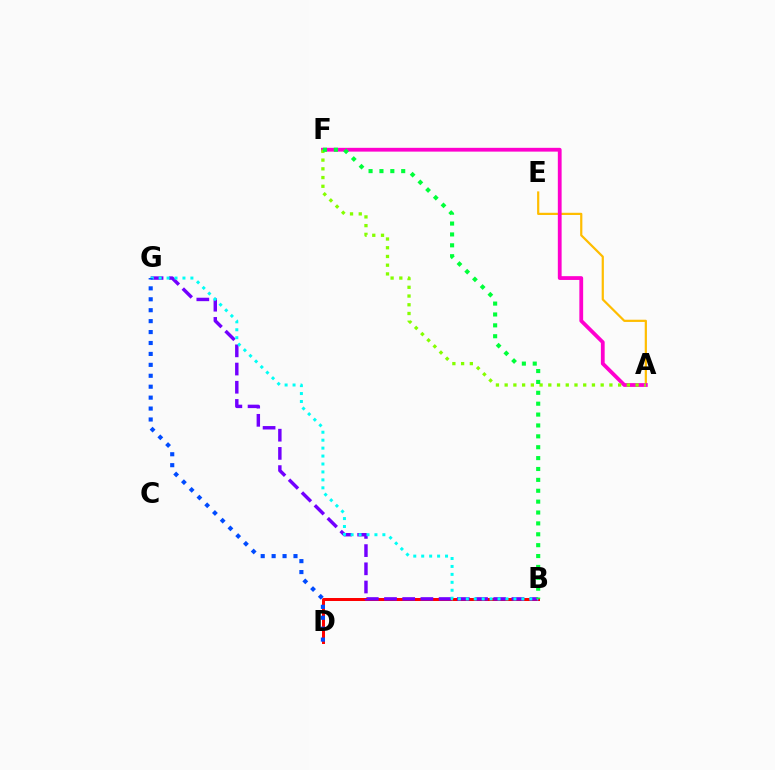{('A', 'E'): [{'color': '#ffbd00', 'line_style': 'solid', 'thickness': 1.59}], ('A', 'F'): [{'color': '#ff00cf', 'line_style': 'solid', 'thickness': 2.73}, {'color': '#84ff00', 'line_style': 'dotted', 'thickness': 2.37}], ('B', 'D'): [{'color': '#ff0000', 'line_style': 'solid', 'thickness': 2.15}], ('B', 'G'): [{'color': '#7200ff', 'line_style': 'dashed', 'thickness': 2.47}, {'color': '#00fff6', 'line_style': 'dotted', 'thickness': 2.16}], ('D', 'G'): [{'color': '#004bff', 'line_style': 'dotted', 'thickness': 2.97}], ('B', 'F'): [{'color': '#00ff39', 'line_style': 'dotted', 'thickness': 2.96}]}